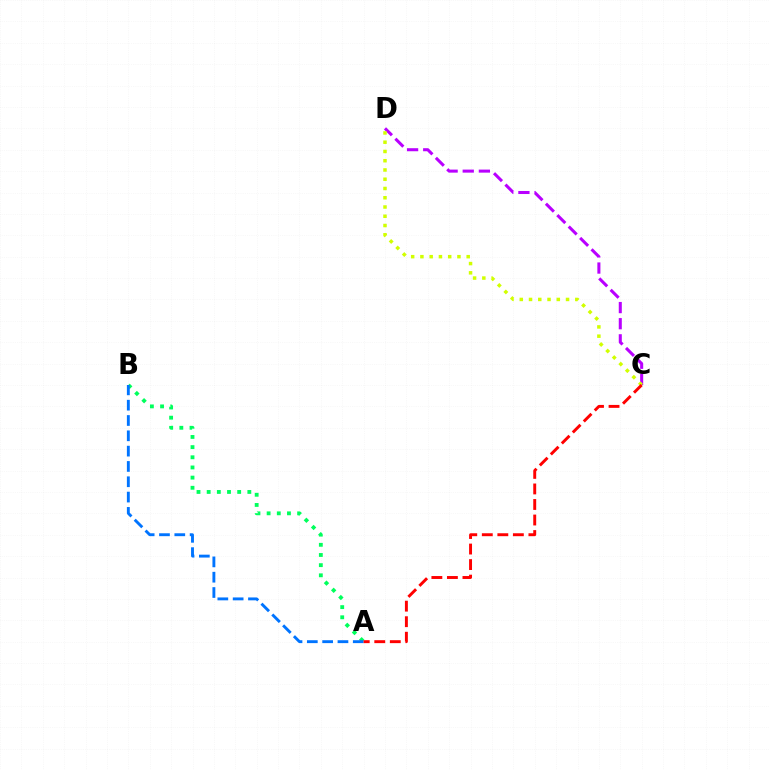{('C', 'D'): [{'color': '#b900ff', 'line_style': 'dashed', 'thickness': 2.19}, {'color': '#d1ff00', 'line_style': 'dotted', 'thickness': 2.52}], ('A', 'B'): [{'color': '#00ff5c', 'line_style': 'dotted', 'thickness': 2.76}, {'color': '#0074ff', 'line_style': 'dashed', 'thickness': 2.08}], ('A', 'C'): [{'color': '#ff0000', 'line_style': 'dashed', 'thickness': 2.11}]}